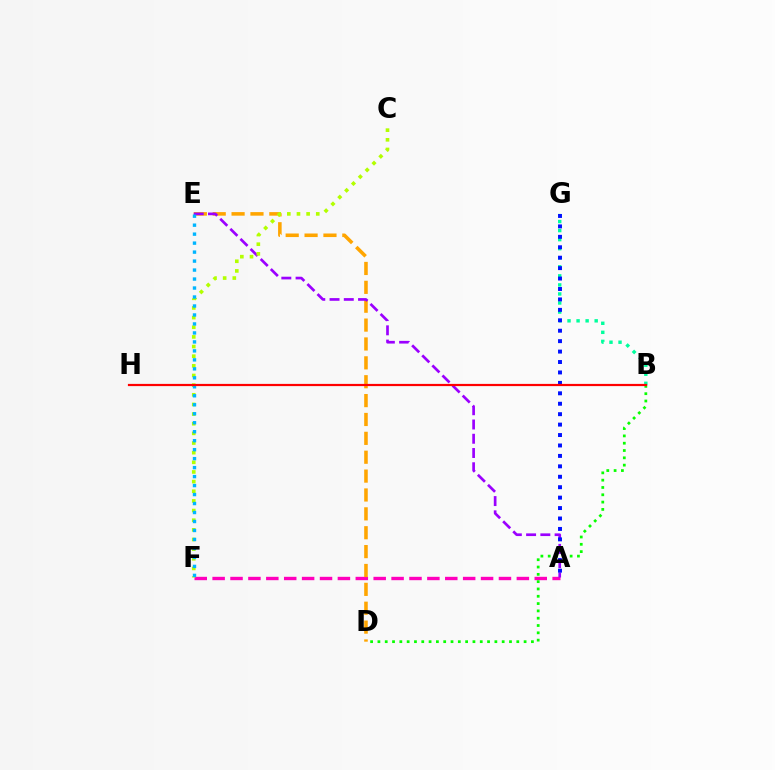{('A', 'F'): [{'color': '#ff00bd', 'line_style': 'dashed', 'thickness': 2.43}], ('D', 'E'): [{'color': '#ffa500', 'line_style': 'dashed', 'thickness': 2.56}], ('A', 'E'): [{'color': '#9b00ff', 'line_style': 'dashed', 'thickness': 1.94}], ('B', 'G'): [{'color': '#00ff9d', 'line_style': 'dotted', 'thickness': 2.46}], ('A', 'G'): [{'color': '#0010ff', 'line_style': 'dotted', 'thickness': 2.83}], ('B', 'D'): [{'color': '#08ff00', 'line_style': 'dotted', 'thickness': 1.99}], ('C', 'F'): [{'color': '#b3ff00', 'line_style': 'dotted', 'thickness': 2.62}], ('E', 'F'): [{'color': '#00b5ff', 'line_style': 'dotted', 'thickness': 2.44}], ('B', 'H'): [{'color': '#ff0000', 'line_style': 'solid', 'thickness': 1.59}]}